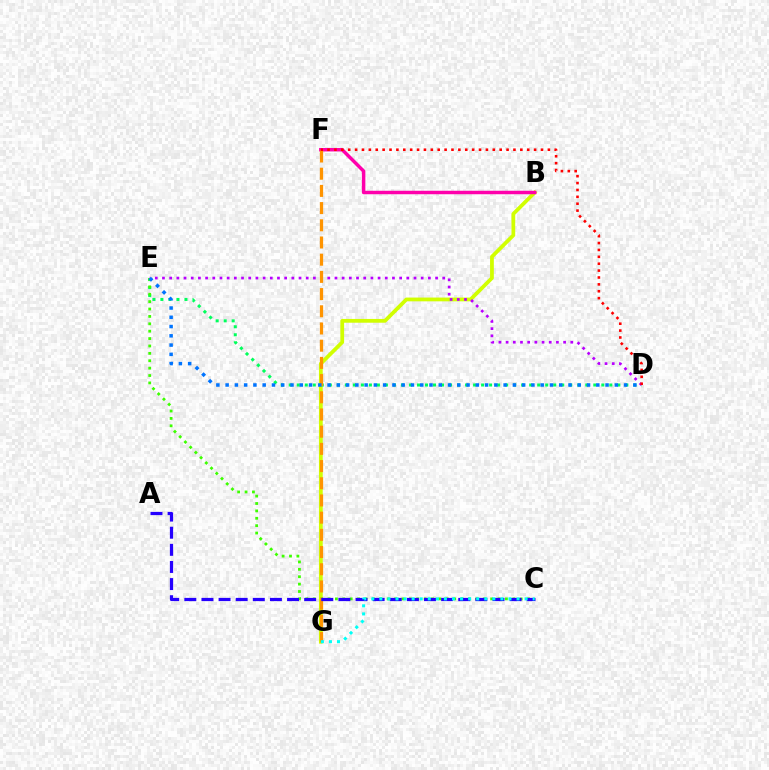{('B', 'G'): [{'color': '#d1ff00', 'line_style': 'solid', 'thickness': 2.72}], ('D', 'E'): [{'color': '#00ff5c', 'line_style': 'dotted', 'thickness': 2.18}, {'color': '#b900ff', 'line_style': 'dotted', 'thickness': 1.95}, {'color': '#0074ff', 'line_style': 'dotted', 'thickness': 2.52}], ('C', 'E'): [{'color': '#3dff00', 'line_style': 'dotted', 'thickness': 2.01}], ('B', 'F'): [{'color': '#ff00ac', 'line_style': 'solid', 'thickness': 2.5}], ('F', 'G'): [{'color': '#ff9400', 'line_style': 'dashed', 'thickness': 2.34}], ('D', 'F'): [{'color': '#ff0000', 'line_style': 'dotted', 'thickness': 1.87}], ('A', 'C'): [{'color': '#2500ff', 'line_style': 'dashed', 'thickness': 2.33}], ('C', 'G'): [{'color': '#00fff6', 'line_style': 'dotted', 'thickness': 2.19}]}